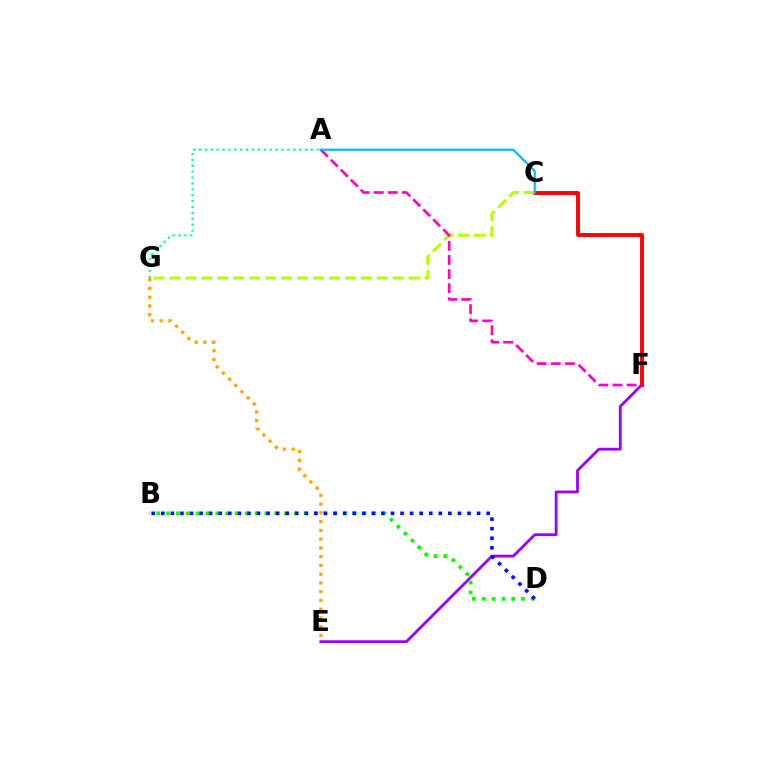{('E', 'F'): [{'color': '#9b00ff', 'line_style': 'solid', 'thickness': 2.02}], ('E', 'G'): [{'color': '#ffa500', 'line_style': 'dotted', 'thickness': 2.38}], ('C', 'F'): [{'color': '#ff0000', 'line_style': 'solid', 'thickness': 2.81}], ('B', 'D'): [{'color': '#08ff00', 'line_style': 'dotted', 'thickness': 2.67}, {'color': '#0010ff', 'line_style': 'dotted', 'thickness': 2.6}], ('C', 'G'): [{'color': '#b3ff00', 'line_style': 'dashed', 'thickness': 2.17}], ('A', 'G'): [{'color': '#00ff9d', 'line_style': 'dotted', 'thickness': 1.6}], ('A', 'F'): [{'color': '#ff00bd', 'line_style': 'dashed', 'thickness': 1.92}], ('A', 'C'): [{'color': '#00b5ff', 'line_style': 'solid', 'thickness': 1.54}]}